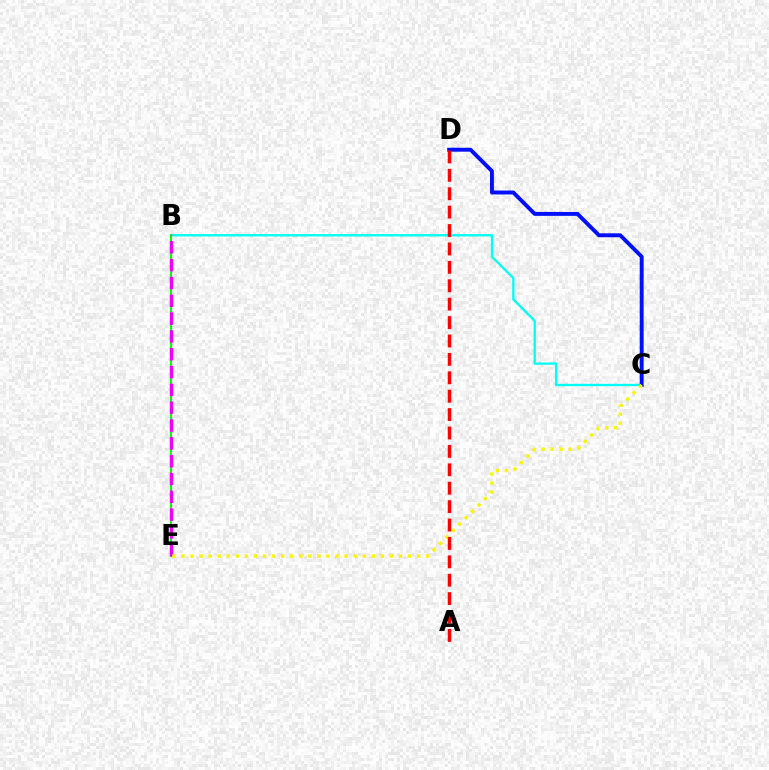{('B', 'C'): [{'color': '#00fff6', 'line_style': 'solid', 'thickness': 1.67}], ('B', 'E'): [{'color': '#08ff00', 'line_style': 'solid', 'thickness': 1.51}, {'color': '#ee00ff', 'line_style': 'dashed', 'thickness': 2.42}], ('C', 'D'): [{'color': '#0010ff', 'line_style': 'solid', 'thickness': 2.83}], ('C', 'E'): [{'color': '#fcf500', 'line_style': 'dotted', 'thickness': 2.46}], ('A', 'D'): [{'color': '#ff0000', 'line_style': 'dashed', 'thickness': 2.5}]}